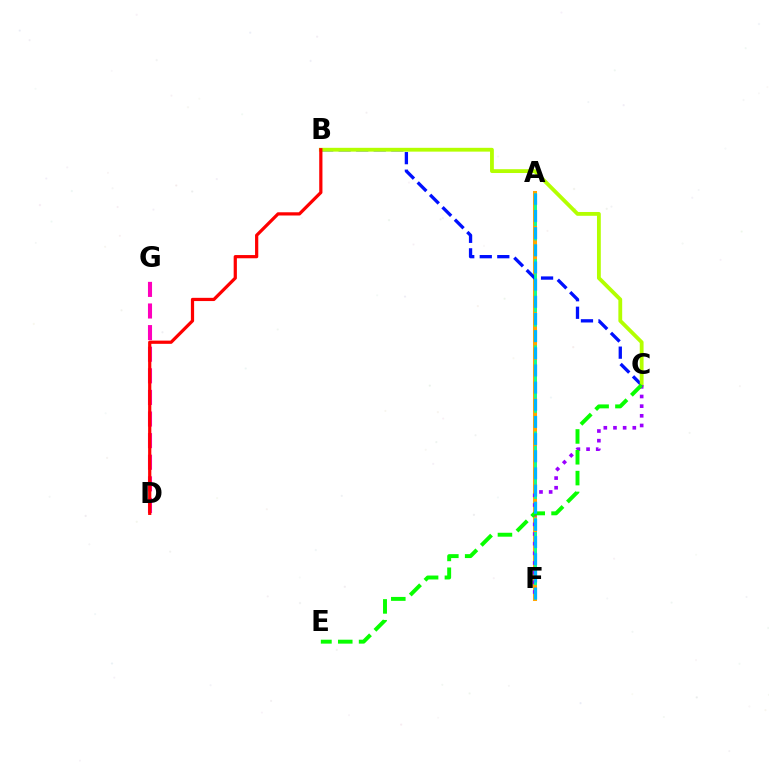{('A', 'F'): [{'color': '#ffa500', 'line_style': 'solid', 'thickness': 2.9}, {'color': '#00ff9d', 'line_style': 'dashed', 'thickness': 1.95}, {'color': '#00b5ff', 'line_style': 'dashed', 'thickness': 2.33}], ('B', 'C'): [{'color': '#0010ff', 'line_style': 'dashed', 'thickness': 2.38}, {'color': '#b3ff00', 'line_style': 'solid', 'thickness': 2.75}], ('C', 'F'): [{'color': '#9b00ff', 'line_style': 'dotted', 'thickness': 2.63}], ('C', 'E'): [{'color': '#08ff00', 'line_style': 'dashed', 'thickness': 2.83}], ('D', 'G'): [{'color': '#ff00bd', 'line_style': 'dashed', 'thickness': 2.94}], ('B', 'D'): [{'color': '#ff0000', 'line_style': 'solid', 'thickness': 2.32}]}